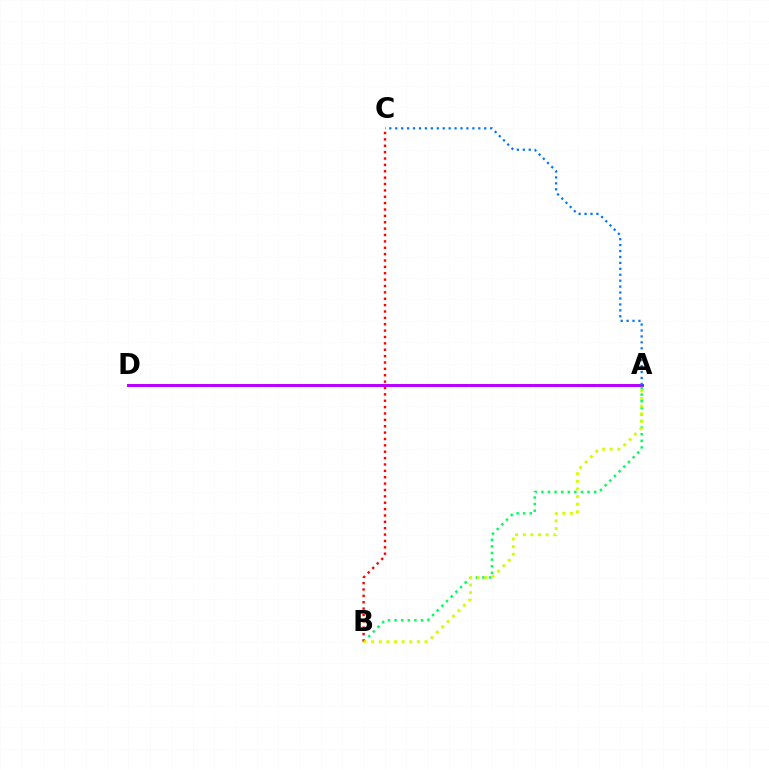{('A', 'D'): [{'color': '#b900ff', 'line_style': 'solid', 'thickness': 2.14}], ('A', 'B'): [{'color': '#00ff5c', 'line_style': 'dotted', 'thickness': 1.79}, {'color': '#d1ff00', 'line_style': 'dotted', 'thickness': 2.07}], ('B', 'C'): [{'color': '#ff0000', 'line_style': 'dotted', 'thickness': 1.73}], ('A', 'C'): [{'color': '#0074ff', 'line_style': 'dotted', 'thickness': 1.61}]}